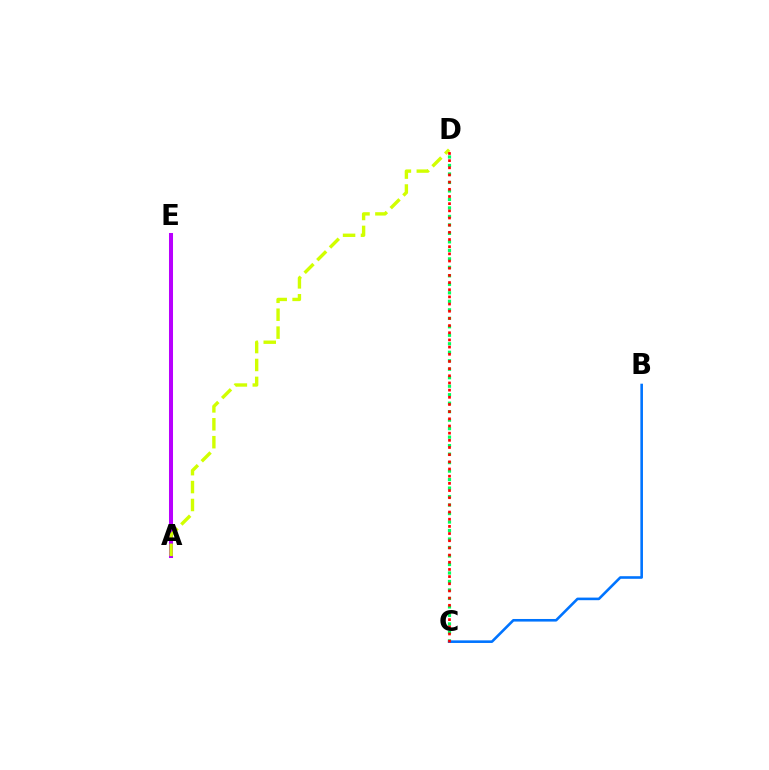{('A', 'E'): [{'color': '#b900ff', 'line_style': 'solid', 'thickness': 2.9}], ('C', 'D'): [{'color': '#00ff5c', 'line_style': 'dotted', 'thickness': 2.31}, {'color': '#ff0000', 'line_style': 'dotted', 'thickness': 1.95}], ('A', 'D'): [{'color': '#d1ff00', 'line_style': 'dashed', 'thickness': 2.43}], ('B', 'C'): [{'color': '#0074ff', 'line_style': 'solid', 'thickness': 1.87}]}